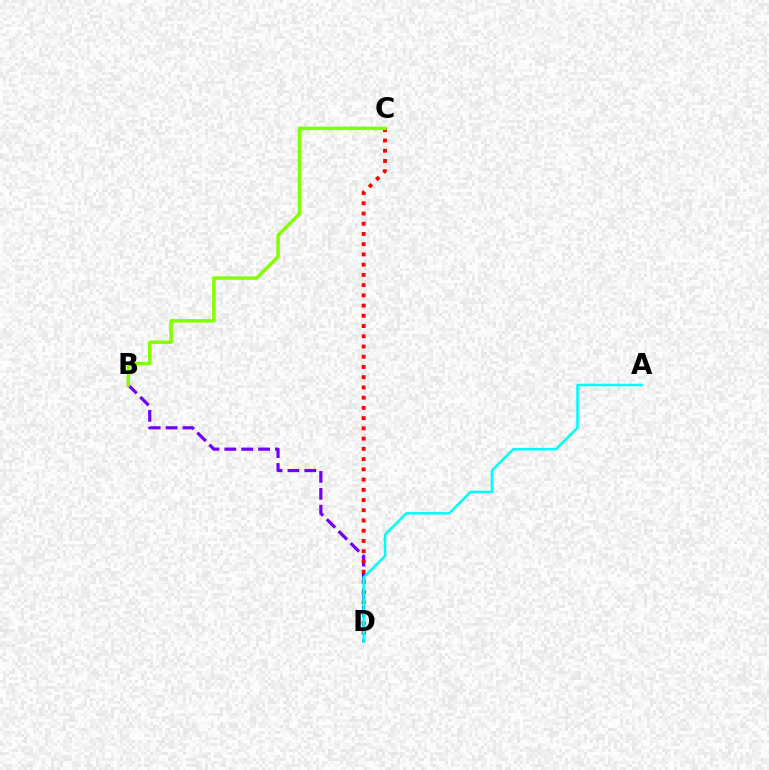{('B', 'D'): [{'color': '#7200ff', 'line_style': 'dashed', 'thickness': 2.3}], ('C', 'D'): [{'color': '#ff0000', 'line_style': 'dotted', 'thickness': 2.78}], ('A', 'D'): [{'color': '#00fff6', 'line_style': 'solid', 'thickness': 1.85}], ('B', 'C'): [{'color': '#84ff00', 'line_style': 'solid', 'thickness': 2.5}]}